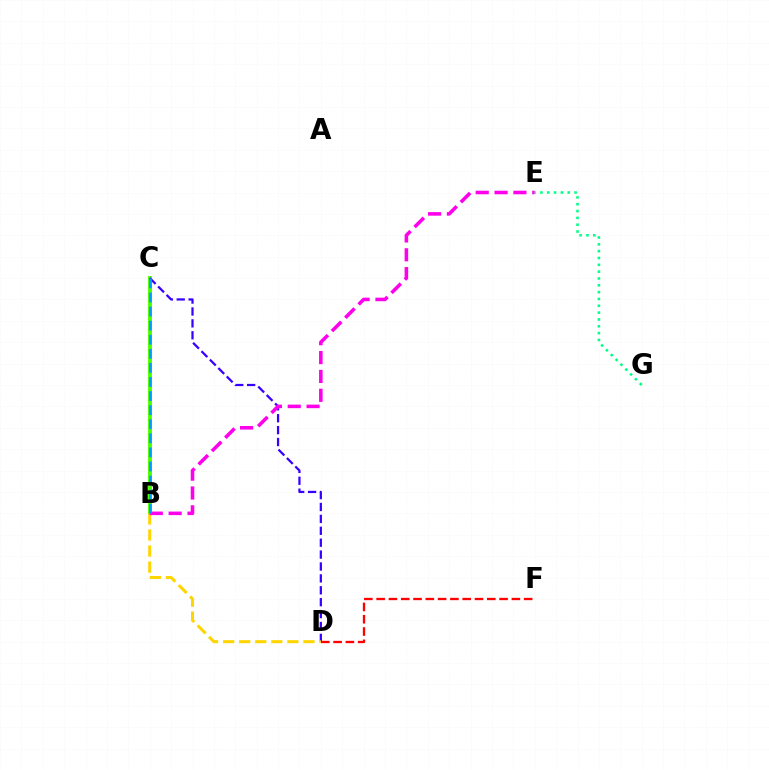{('B', 'C'): [{'color': '#4fff00', 'line_style': 'solid', 'thickness': 2.81}, {'color': '#009eff', 'line_style': 'dashed', 'thickness': 1.91}], ('D', 'F'): [{'color': '#ff0000', 'line_style': 'dashed', 'thickness': 1.67}], ('C', 'D'): [{'color': '#3700ff', 'line_style': 'dashed', 'thickness': 1.62}], ('B', 'D'): [{'color': '#ffd500', 'line_style': 'dashed', 'thickness': 2.18}], ('B', 'E'): [{'color': '#ff00ed', 'line_style': 'dashed', 'thickness': 2.56}], ('E', 'G'): [{'color': '#00ff86', 'line_style': 'dotted', 'thickness': 1.86}]}